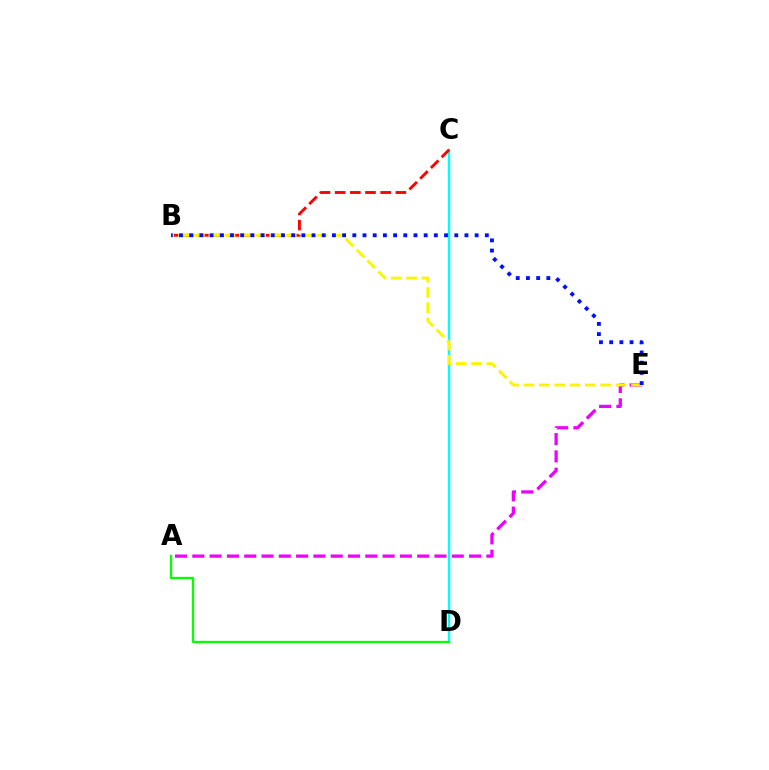{('C', 'D'): [{'color': '#00fff6', 'line_style': 'solid', 'thickness': 1.77}], ('A', 'E'): [{'color': '#ee00ff', 'line_style': 'dashed', 'thickness': 2.35}], ('B', 'C'): [{'color': '#ff0000', 'line_style': 'dashed', 'thickness': 2.06}], ('B', 'E'): [{'color': '#fcf500', 'line_style': 'dashed', 'thickness': 2.08}, {'color': '#0010ff', 'line_style': 'dotted', 'thickness': 2.77}], ('A', 'D'): [{'color': '#08ff00', 'line_style': 'solid', 'thickness': 1.67}]}